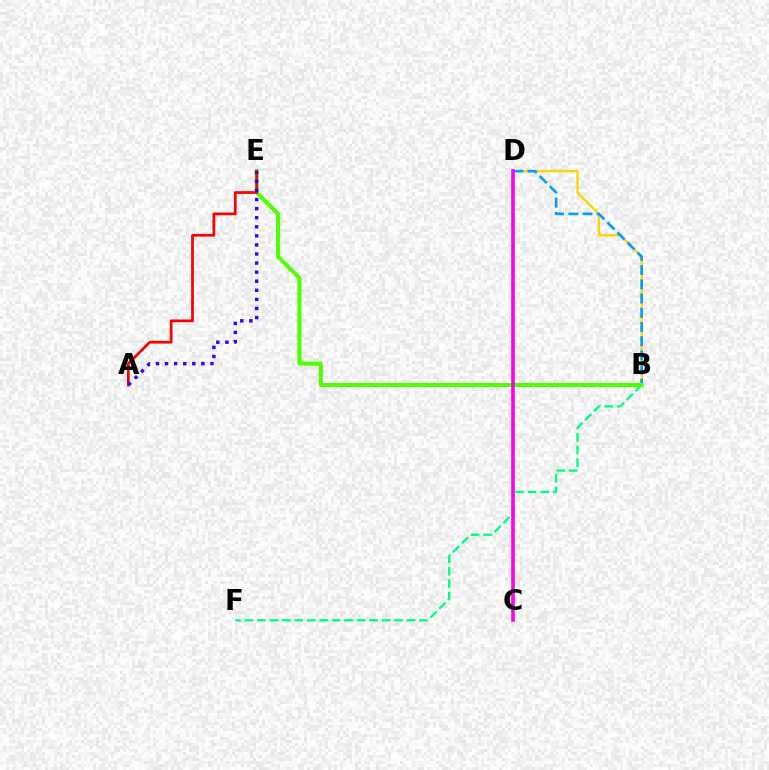{('B', 'F'): [{'color': '#00ff86', 'line_style': 'dashed', 'thickness': 1.69}], ('B', 'D'): [{'color': '#ffd500', 'line_style': 'solid', 'thickness': 1.68}, {'color': '#009eff', 'line_style': 'dashed', 'thickness': 1.93}], ('B', 'E'): [{'color': '#4fff00', 'line_style': 'solid', 'thickness': 2.91}], ('A', 'E'): [{'color': '#ff0000', 'line_style': 'solid', 'thickness': 1.96}, {'color': '#3700ff', 'line_style': 'dotted', 'thickness': 2.47}], ('C', 'D'): [{'color': '#ff00ed', 'line_style': 'solid', 'thickness': 2.61}]}